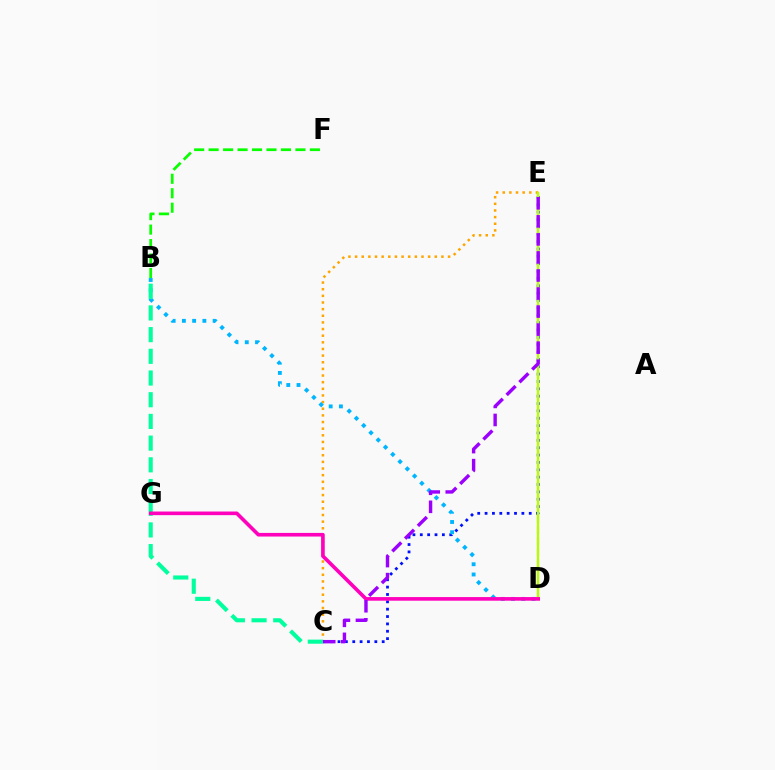{('D', 'E'): [{'color': '#ff0000', 'line_style': 'dashed', 'thickness': 1.51}, {'color': '#b3ff00', 'line_style': 'solid', 'thickness': 1.66}], ('C', 'E'): [{'color': '#ffa500', 'line_style': 'dotted', 'thickness': 1.8}, {'color': '#0010ff', 'line_style': 'dotted', 'thickness': 2.0}, {'color': '#9b00ff', 'line_style': 'dashed', 'thickness': 2.45}], ('B', 'D'): [{'color': '#00b5ff', 'line_style': 'dotted', 'thickness': 2.78}], ('B', 'C'): [{'color': '#00ff9d', 'line_style': 'dashed', 'thickness': 2.95}], ('D', 'G'): [{'color': '#ff00bd', 'line_style': 'solid', 'thickness': 2.61}], ('B', 'F'): [{'color': '#08ff00', 'line_style': 'dashed', 'thickness': 1.97}]}